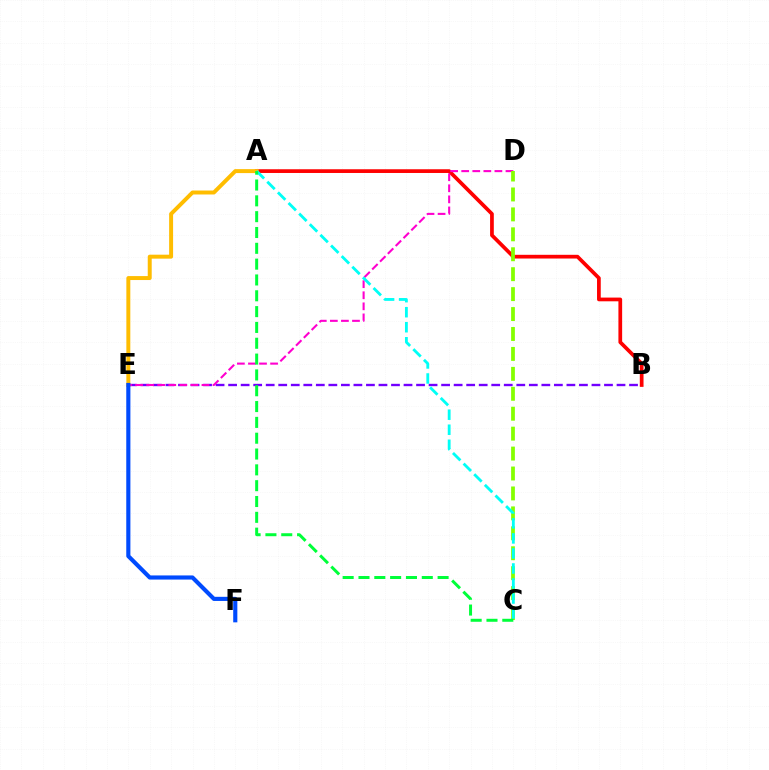{('B', 'E'): [{'color': '#7200ff', 'line_style': 'dashed', 'thickness': 1.7}], ('A', 'B'): [{'color': '#ff0000', 'line_style': 'solid', 'thickness': 2.68}], ('A', 'E'): [{'color': '#ffbd00', 'line_style': 'solid', 'thickness': 2.85}], ('D', 'E'): [{'color': '#ff00cf', 'line_style': 'dashed', 'thickness': 1.5}], ('C', 'D'): [{'color': '#84ff00', 'line_style': 'dashed', 'thickness': 2.71}], ('A', 'C'): [{'color': '#00fff6', 'line_style': 'dashed', 'thickness': 2.04}, {'color': '#00ff39', 'line_style': 'dashed', 'thickness': 2.15}], ('E', 'F'): [{'color': '#004bff', 'line_style': 'solid', 'thickness': 2.98}]}